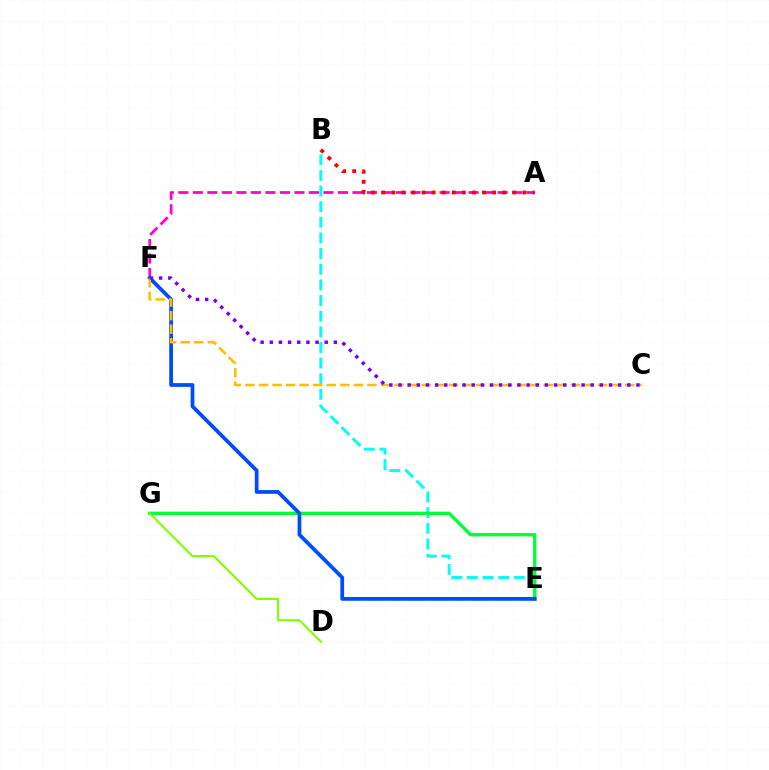{('A', 'F'): [{'color': '#ff00cf', 'line_style': 'dashed', 'thickness': 1.97}], ('A', 'B'): [{'color': '#ff0000', 'line_style': 'dotted', 'thickness': 2.74}], ('B', 'E'): [{'color': '#00fff6', 'line_style': 'dashed', 'thickness': 2.12}], ('E', 'G'): [{'color': '#00ff39', 'line_style': 'solid', 'thickness': 2.42}], ('D', 'G'): [{'color': '#84ff00', 'line_style': 'solid', 'thickness': 1.57}], ('E', 'F'): [{'color': '#004bff', 'line_style': 'solid', 'thickness': 2.7}], ('C', 'F'): [{'color': '#ffbd00', 'line_style': 'dashed', 'thickness': 1.84}, {'color': '#7200ff', 'line_style': 'dotted', 'thickness': 2.49}]}